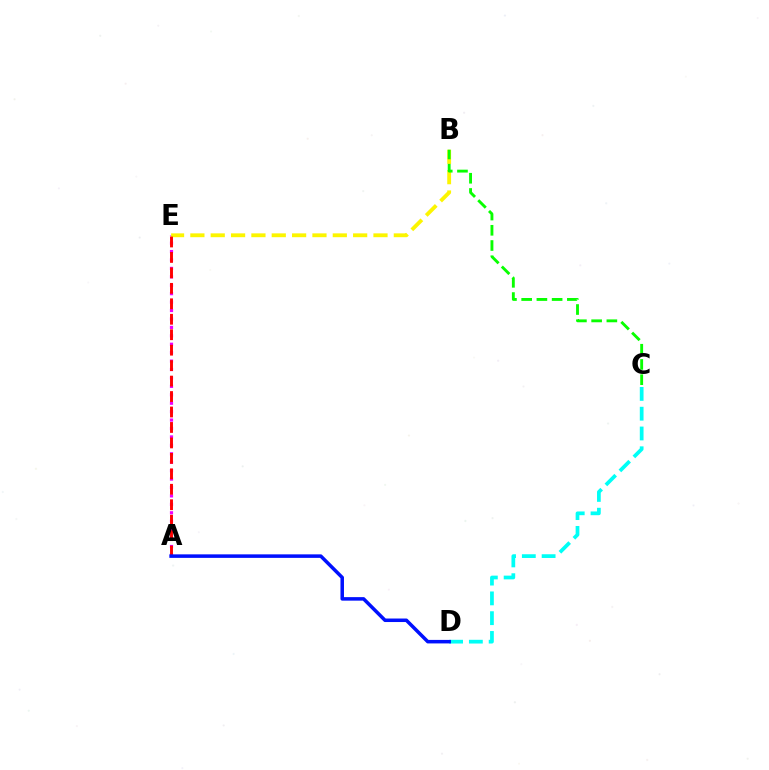{('A', 'E'): [{'color': '#ee00ff', 'line_style': 'dotted', 'thickness': 2.29}, {'color': '#ff0000', 'line_style': 'dashed', 'thickness': 2.1}], ('B', 'E'): [{'color': '#fcf500', 'line_style': 'dashed', 'thickness': 2.76}], ('C', 'D'): [{'color': '#00fff6', 'line_style': 'dashed', 'thickness': 2.69}], ('B', 'C'): [{'color': '#08ff00', 'line_style': 'dashed', 'thickness': 2.07}], ('A', 'D'): [{'color': '#0010ff', 'line_style': 'solid', 'thickness': 2.53}]}